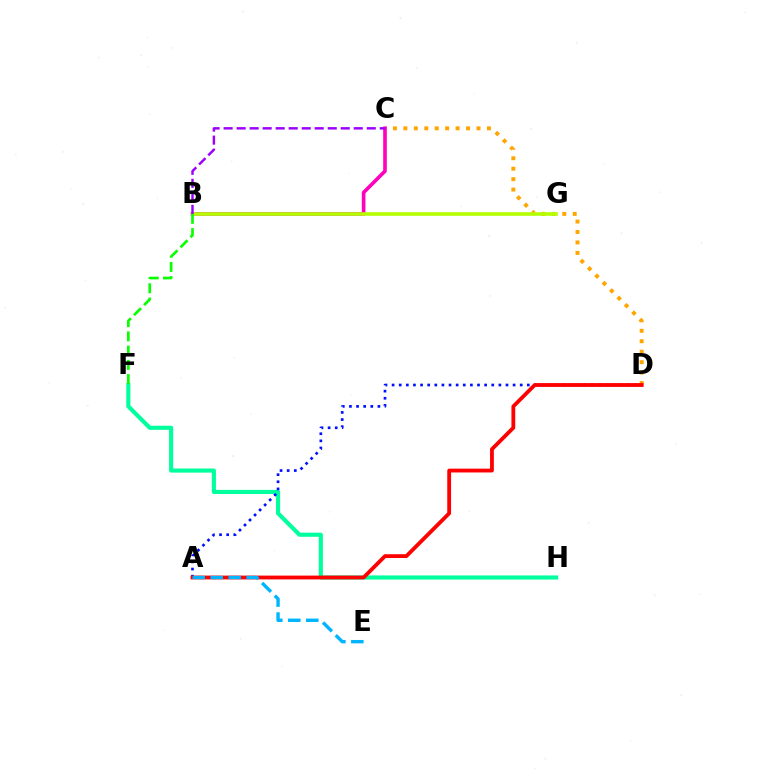{('F', 'H'): [{'color': '#00ff9d', 'line_style': 'solid', 'thickness': 2.96}], ('C', 'D'): [{'color': '#ffa500', 'line_style': 'dotted', 'thickness': 2.84}], ('A', 'D'): [{'color': '#0010ff', 'line_style': 'dotted', 'thickness': 1.93}, {'color': '#ff0000', 'line_style': 'solid', 'thickness': 2.74}], ('B', 'C'): [{'color': '#ff00bd', 'line_style': 'solid', 'thickness': 2.62}, {'color': '#9b00ff', 'line_style': 'dashed', 'thickness': 1.77}], ('A', 'E'): [{'color': '#00b5ff', 'line_style': 'dashed', 'thickness': 2.44}], ('B', 'G'): [{'color': '#b3ff00', 'line_style': 'solid', 'thickness': 2.59}], ('B', 'F'): [{'color': '#08ff00', 'line_style': 'dashed', 'thickness': 1.93}]}